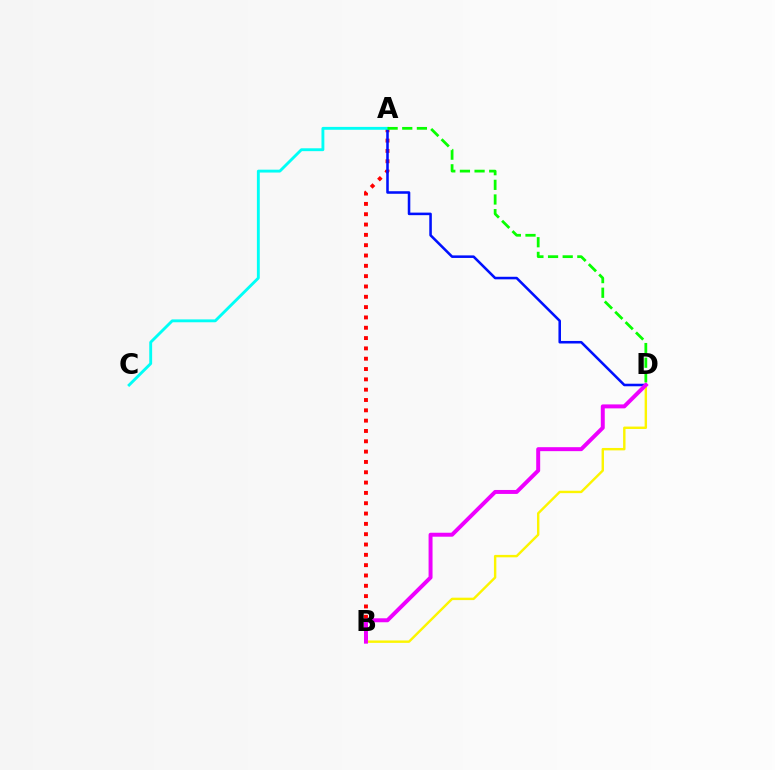{('A', 'B'): [{'color': '#ff0000', 'line_style': 'dotted', 'thickness': 2.8}], ('A', 'D'): [{'color': '#0010ff', 'line_style': 'solid', 'thickness': 1.84}, {'color': '#08ff00', 'line_style': 'dashed', 'thickness': 1.99}], ('B', 'D'): [{'color': '#fcf500', 'line_style': 'solid', 'thickness': 1.74}, {'color': '#ee00ff', 'line_style': 'solid', 'thickness': 2.85}], ('A', 'C'): [{'color': '#00fff6', 'line_style': 'solid', 'thickness': 2.07}]}